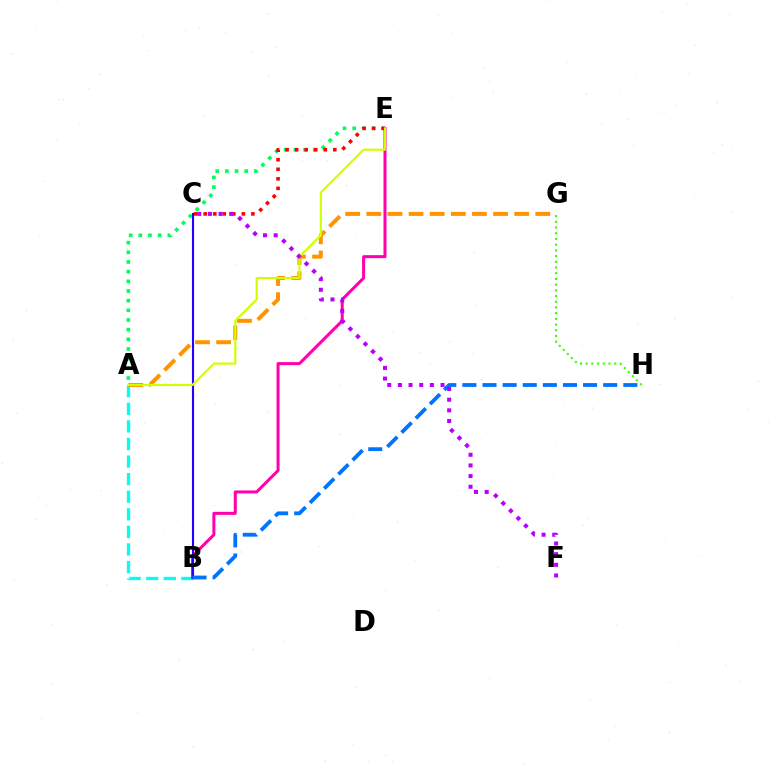{('A', 'B'): [{'color': '#00fff6', 'line_style': 'dashed', 'thickness': 2.39}], ('A', 'E'): [{'color': '#00ff5c', 'line_style': 'dotted', 'thickness': 2.63}, {'color': '#d1ff00', 'line_style': 'solid', 'thickness': 1.56}], ('B', 'E'): [{'color': '#ff00ac', 'line_style': 'solid', 'thickness': 2.17}], ('C', 'E'): [{'color': '#ff0000', 'line_style': 'dotted', 'thickness': 2.59}], ('A', 'G'): [{'color': '#ff9400', 'line_style': 'dashed', 'thickness': 2.87}], ('B', 'C'): [{'color': '#2500ff', 'line_style': 'solid', 'thickness': 1.52}], ('B', 'H'): [{'color': '#0074ff', 'line_style': 'dashed', 'thickness': 2.73}], ('G', 'H'): [{'color': '#3dff00', 'line_style': 'dotted', 'thickness': 1.55}], ('C', 'F'): [{'color': '#b900ff', 'line_style': 'dotted', 'thickness': 2.9}]}